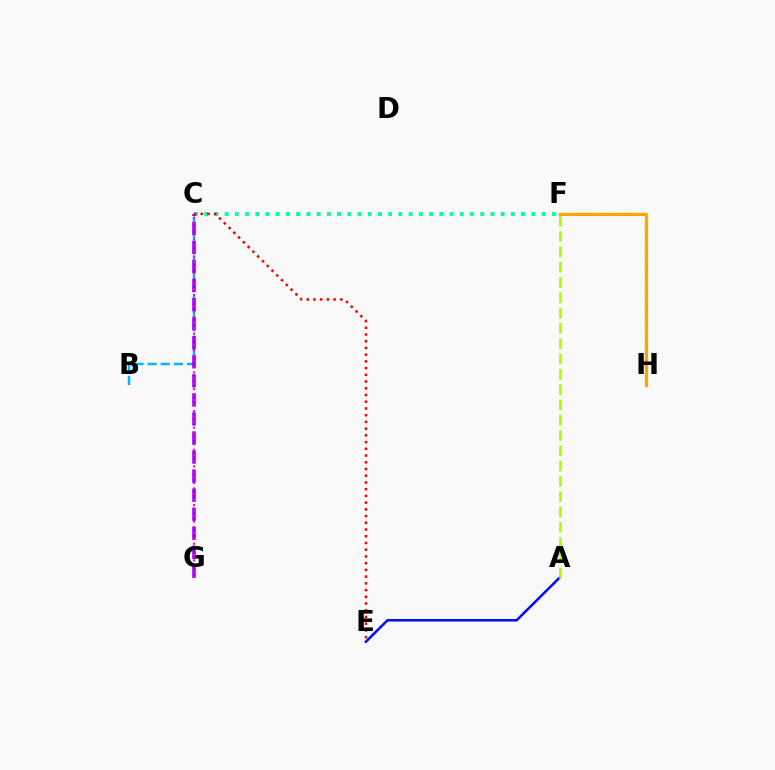{('C', 'F'): [{'color': '#00ff9d', 'line_style': 'dotted', 'thickness': 2.78}], ('F', 'H'): [{'color': '#08ff00', 'line_style': 'dotted', 'thickness': 1.54}, {'color': '#ffa500', 'line_style': 'solid', 'thickness': 2.29}], ('B', 'C'): [{'color': '#00b5ff', 'line_style': 'dashed', 'thickness': 1.79}], ('A', 'E'): [{'color': '#0010ff', 'line_style': 'solid', 'thickness': 1.84}], ('A', 'F'): [{'color': '#b3ff00', 'line_style': 'dashed', 'thickness': 2.08}], ('C', 'G'): [{'color': '#9b00ff', 'line_style': 'dashed', 'thickness': 2.59}, {'color': '#ff00bd', 'line_style': 'dotted', 'thickness': 1.5}], ('C', 'E'): [{'color': '#ff0000', 'line_style': 'dotted', 'thickness': 1.83}]}